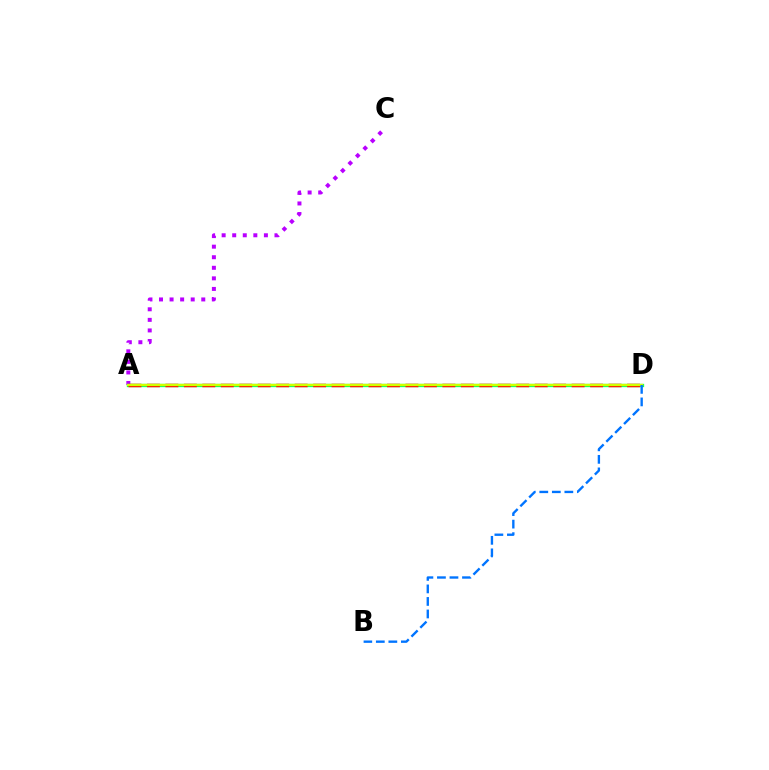{('A', 'C'): [{'color': '#b900ff', 'line_style': 'dotted', 'thickness': 2.87}], ('A', 'D'): [{'color': '#00ff5c', 'line_style': 'solid', 'thickness': 2.37}, {'color': '#ff0000', 'line_style': 'dashed', 'thickness': 2.51}, {'color': '#d1ff00', 'line_style': 'solid', 'thickness': 1.69}], ('B', 'D'): [{'color': '#0074ff', 'line_style': 'dashed', 'thickness': 1.7}]}